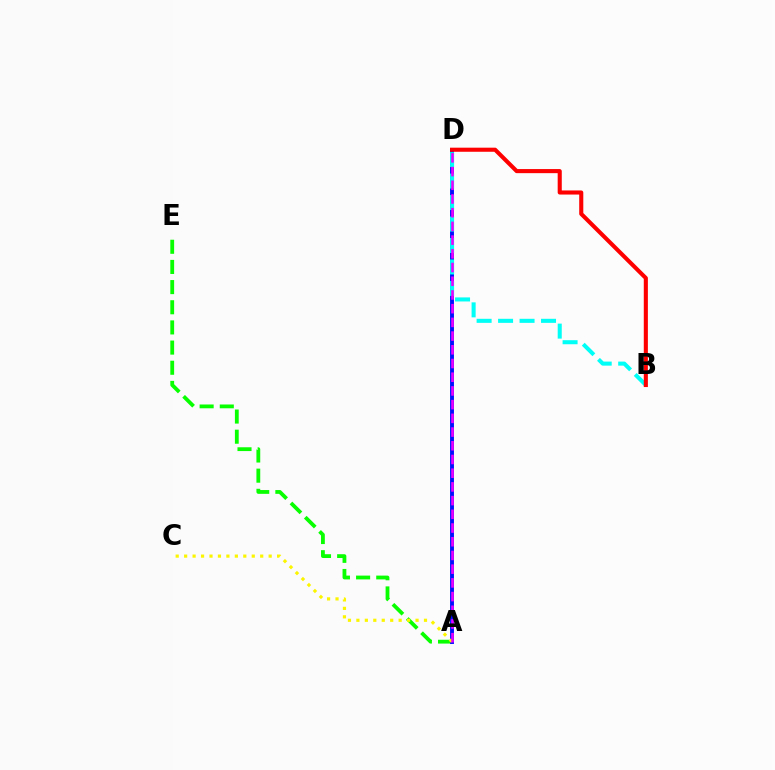{('A', 'E'): [{'color': '#08ff00', 'line_style': 'dashed', 'thickness': 2.74}], ('A', 'D'): [{'color': '#0010ff', 'line_style': 'solid', 'thickness': 2.81}, {'color': '#ee00ff', 'line_style': 'dashed', 'thickness': 1.86}], ('A', 'C'): [{'color': '#fcf500', 'line_style': 'dotted', 'thickness': 2.3}], ('B', 'D'): [{'color': '#00fff6', 'line_style': 'dashed', 'thickness': 2.92}, {'color': '#ff0000', 'line_style': 'solid', 'thickness': 2.95}]}